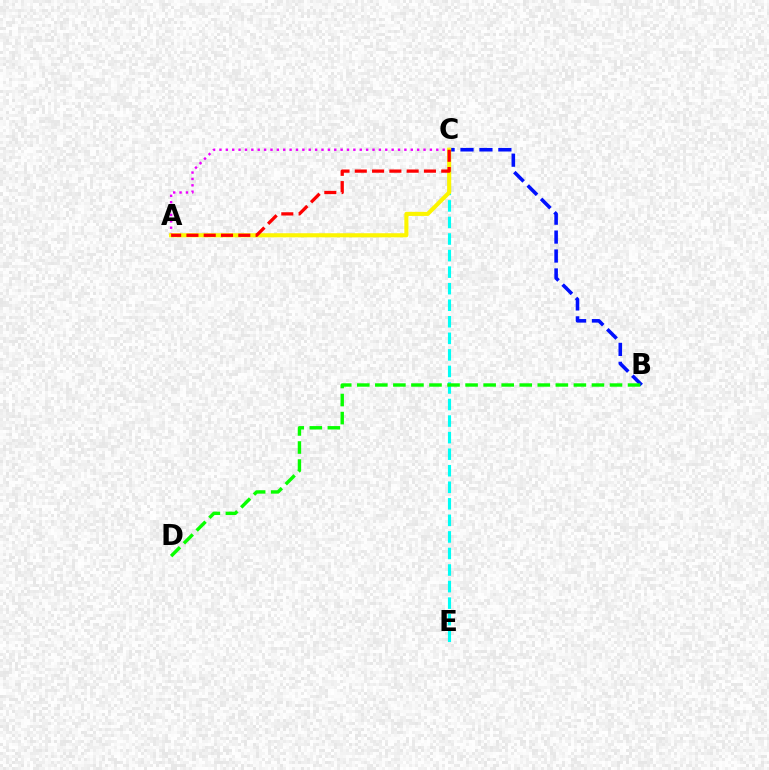{('C', 'E'): [{'color': '#00fff6', 'line_style': 'dashed', 'thickness': 2.25}], ('B', 'C'): [{'color': '#0010ff', 'line_style': 'dashed', 'thickness': 2.57}], ('B', 'D'): [{'color': '#08ff00', 'line_style': 'dashed', 'thickness': 2.45}], ('A', 'C'): [{'color': '#ee00ff', 'line_style': 'dotted', 'thickness': 1.73}, {'color': '#fcf500', 'line_style': 'solid', 'thickness': 2.95}, {'color': '#ff0000', 'line_style': 'dashed', 'thickness': 2.35}]}